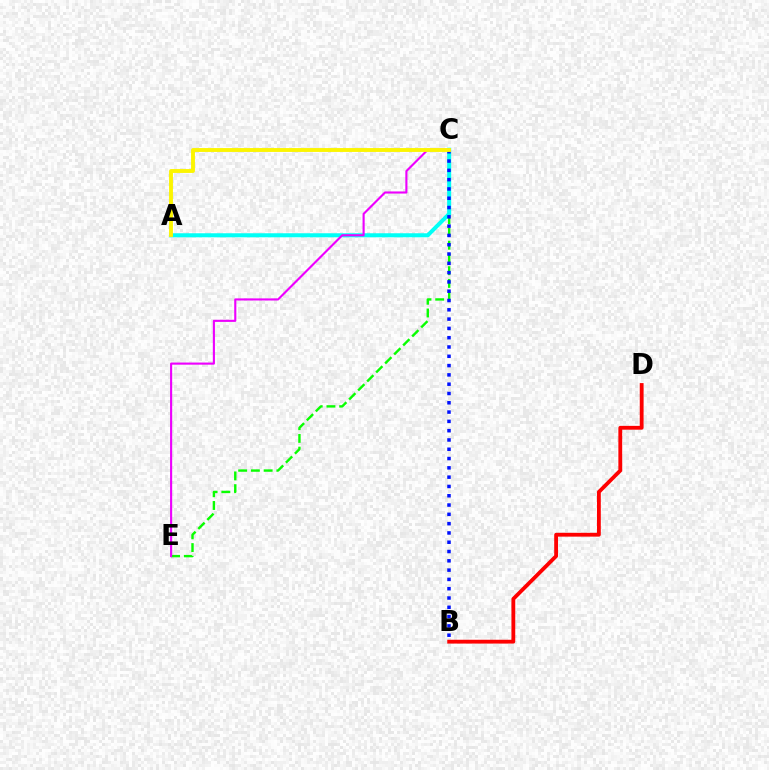{('B', 'D'): [{'color': '#ff0000', 'line_style': 'solid', 'thickness': 2.75}], ('C', 'E'): [{'color': '#08ff00', 'line_style': 'dashed', 'thickness': 1.73}, {'color': '#ee00ff', 'line_style': 'solid', 'thickness': 1.53}], ('A', 'C'): [{'color': '#00fff6', 'line_style': 'solid', 'thickness': 2.9}, {'color': '#fcf500', 'line_style': 'solid', 'thickness': 2.79}], ('B', 'C'): [{'color': '#0010ff', 'line_style': 'dotted', 'thickness': 2.53}]}